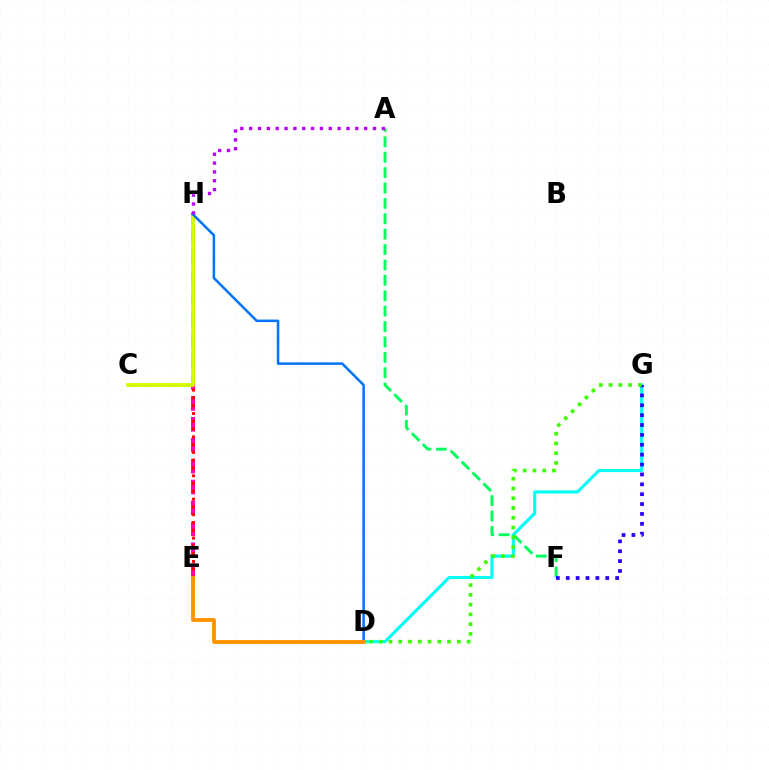{('E', 'H'): [{'color': '#ff00ac', 'line_style': 'dashed', 'thickness': 2.84}, {'color': '#ff0000', 'line_style': 'dotted', 'thickness': 2.12}], ('C', 'H'): [{'color': '#d1ff00', 'line_style': 'solid', 'thickness': 2.77}], ('D', 'G'): [{'color': '#00fff6', 'line_style': 'solid', 'thickness': 2.23}, {'color': '#3dff00', 'line_style': 'dotted', 'thickness': 2.65}], ('A', 'F'): [{'color': '#00ff5c', 'line_style': 'dashed', 'thickness': 2.09}], ('F', 'G'): [{'color': '#2500ff', 'line_style': 'dotted', 'thickness': 2.68}], ('D', 'H'): [{'color': '#0074ff', 'line_style': 'solid', 'thickness': 1.82}], ('D', 'E'): [{'color': '#ff9400', 'line_style': 'solid', 'thickness': 2.78}], ('A', 'H'): [{'color': '#b900ff', 'line_style': 'dotted', 'thickness': 2.4}]}